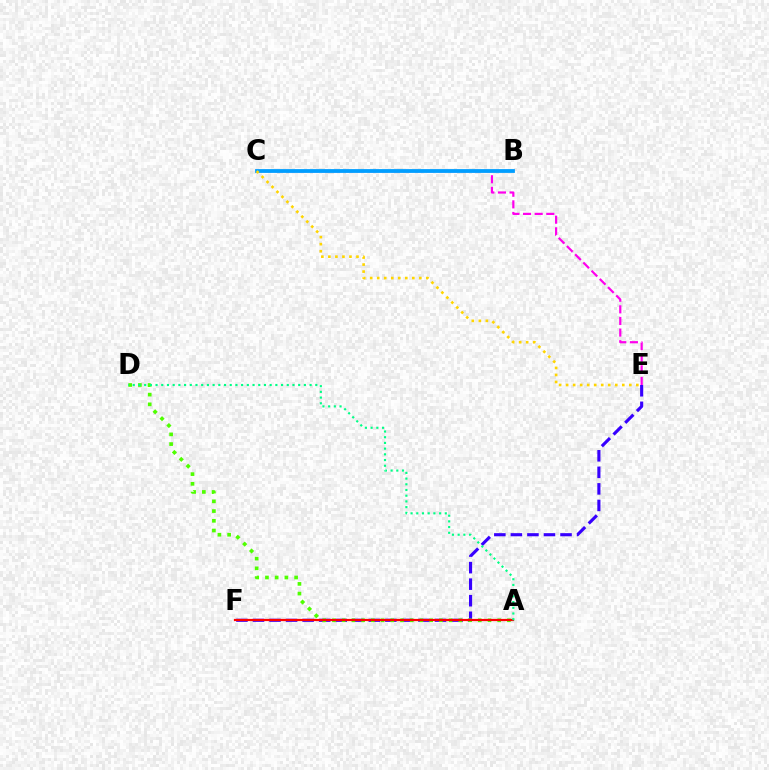{('C', 'E'): [{'color': '#ff00ed', 'line_style': 'dashed', 'thickness': 1.58}, {'color': '#ffd500', 'line_style': 'dotted', 'thickness': 1.91}], ('E', 'F'): [{'color': '#3700ff', 'line_style': 'dashed', 'thickness': 2.25}], ('A', 'D'): [{'color': '#4fff00', 'line_style': 'dotted', 'thickness': 2.64}, {'color': '#00ff86', 'line_style': 'dotted', 'thickness': 1.55}], ('B', 'C'): [{'color': '#009eff', 'line_style': 'solid', 'thickness': 2.73}], ('A', 'F'): [{'color': '#ff0000', 'line_style': 'solid', 'thickness': 1.59}]}